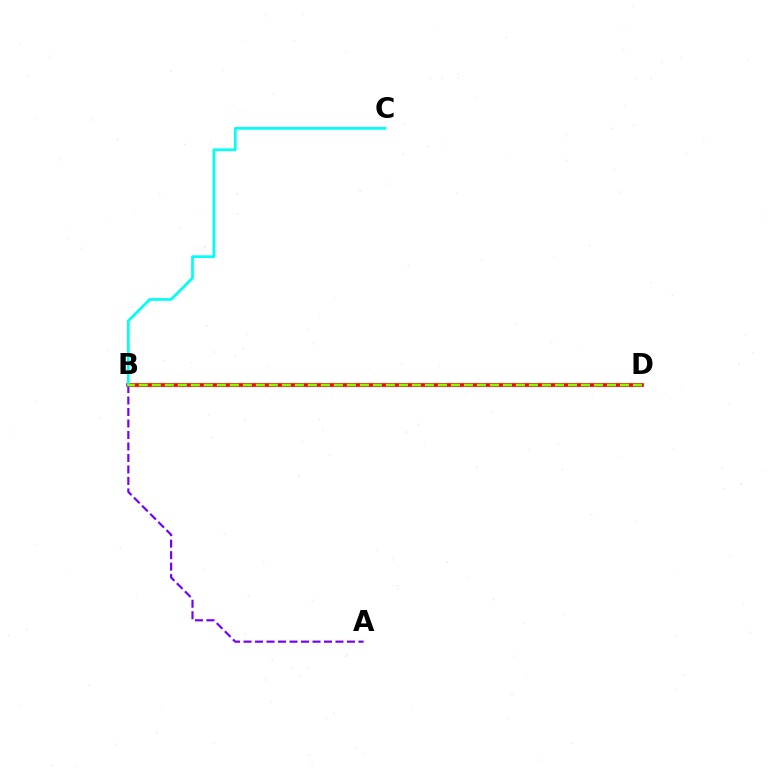{('B', 'D'): [{'color': '#ff0000', 'line_style': 'solid', 'thickness': 2.66}, {'color': '#84ff00', 'line_style': 'dashed', 'thickness': 1.77}], ('A', 'B'): [{'color': '#7200ff', 'line_style': 'dashed', 'thickness': 1.56}], ('B', 'C'): [{'color': '#00fff6', 'line_style': 'solid', 'thickness': 1.96}]}